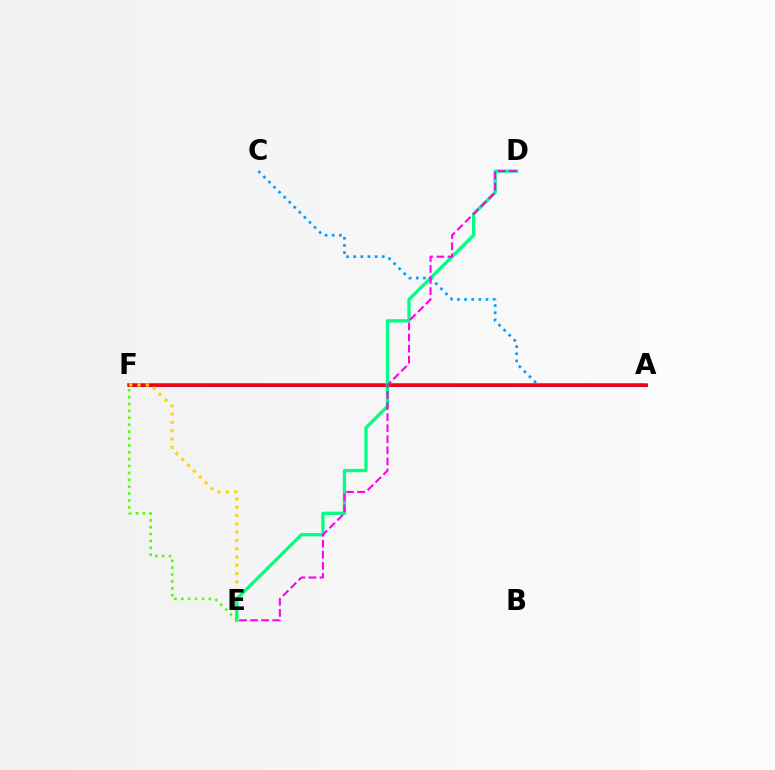{('A', 'C'): [{'color': '#009eff', 'line_style': 'dotted', 'thickness': 1.94}], ('A', 'F'): [{'color': '#3700ff', 'line_style': 'solid', 'thickness': 2.0}, {'color': '#ff0000', 'line_style': 'solid', 'thickness': 2.52}], ('E', 'F'): [{'color': '#ffd500', 'line_style': 'dotted', 'thickness': 2.25}, {'color': '#4fff00', 'line_style': 'dotted', 'thickness': 1.87}], ('D', 'E'): [{'color': '#00ff86', 'line_style': 'solid', 'thickness': 2.39}, {'color': '#ff00ed', 'line_style': 'dashed', 'thickness': 1.5}]}